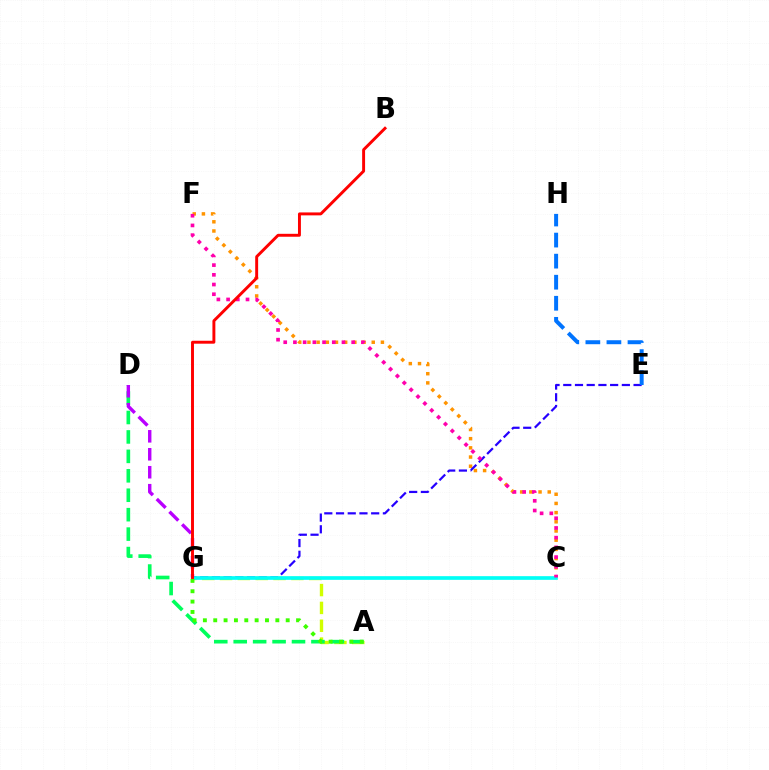{('C', 'F'): [{'color': '#ff9400', 'line_style': 'dotted', 'thickness': 2.5}, {'color': '#ff00ac', 'line_style': 'dotted', 'thickness': 2.64}], ('A', 'G'): [{'color': '#d1ff00', 'line_style': 'dashed', 'thickness': 2.42}, {'color': '#3dff00', 'line_style': 'dotted', 'thickness': 2.81}], ('A', 'D'): [{'color': '#00ff5c', 'line_style': 'dashed', 'thickness': 2.64}], ('E', 'G'): [{'color': '#2500ff', 'line_style': 'dashed', 'thickness': 1.59}], ('C', 'G'): [{'color': '#00fff6', 'line_style': 'solid', 'thickness': 2.64}], ('D', 'G'): [{'color': '#b900ff', 'line_style': 'dashed', 'thickness': 2.44}], ('E', 'H'): [{'color': '#0074ff', 'line_style': 'dashed', 'thickness': 2.86}], ('B', 'G'): [{'color': '#ff0000', 'line_style': 'solid', 'thickness': 2.11}]}